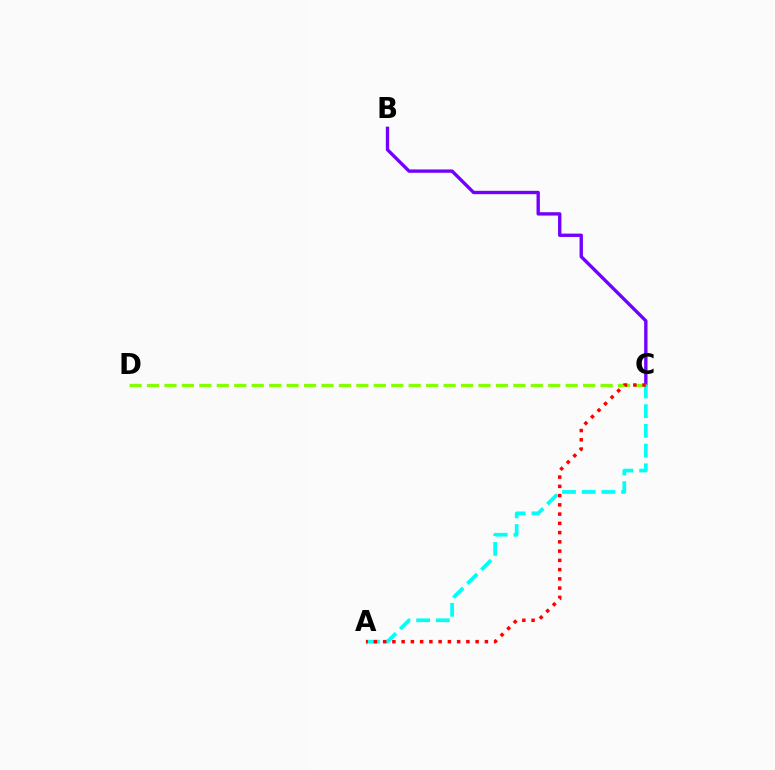{('B', 'C'): [{'color': '#7200ff', 'line_style': 'solid', 'thickness': 2.41}], ('C', 'D'): [{'color': '#84ff00', 'line_style': 'dashed', 'thickness': 2.37}], ('A', 'C'): [{'color': '#00fff6', 'line_style': 'dashed', 'thickness': 2.68}, {'color': '#ff0000', 'line_style': 'dotted', 'thickness': 2.51}]}